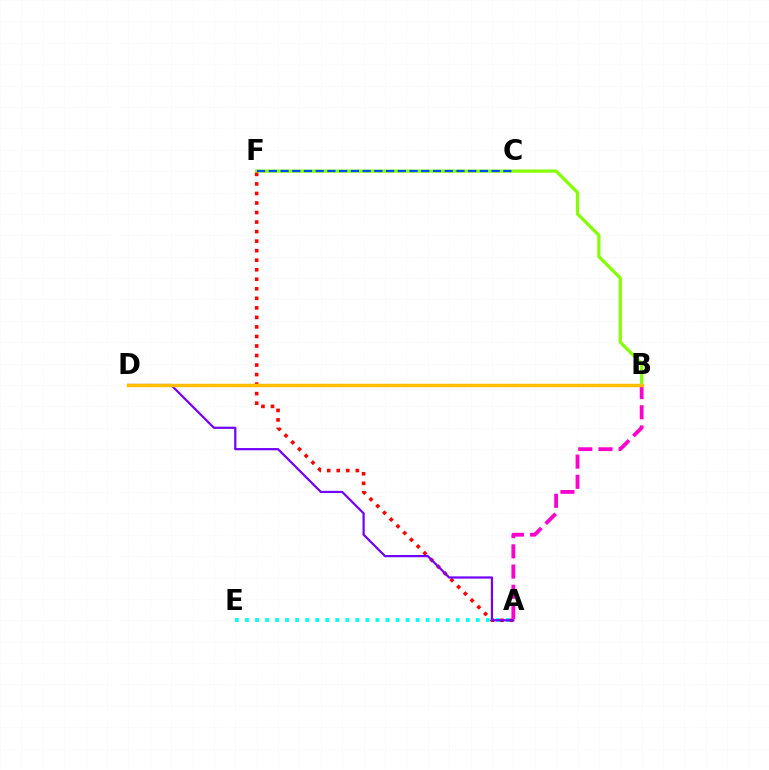{('B', 'D'): [{'color': '#00ff39', 'line_style': 'dashed', 'thickness': 1.88}, {'color': '#ffbd00', 'line_style': 'solid', 'thickness': 2.5}], ('B', 'F'): [{'color': '#84ff00', 'line_style': 'solid', 'thickness': 2.31}], ('A', 'E'): [{'color': '#00fff6', 'line_style': 'dotted', 'thickness': 2.73}], ('C', 'F'): [{'color': '#004bff', 'line_style': 'dashed', 'thickness': 1.59}], ('A', 'F'): [{'color': '#ff0000', 'line_style': 'dotted', 'thickness': 2.59}], ('A', 'D'): [{'color': '#7200ff', 'line_style': 'solid', 'thickness': 1.6}], ('A', 'B'): [{'color': '#ff00cf', 'line_style': 'dashed', 'thickness': 2.74}]}